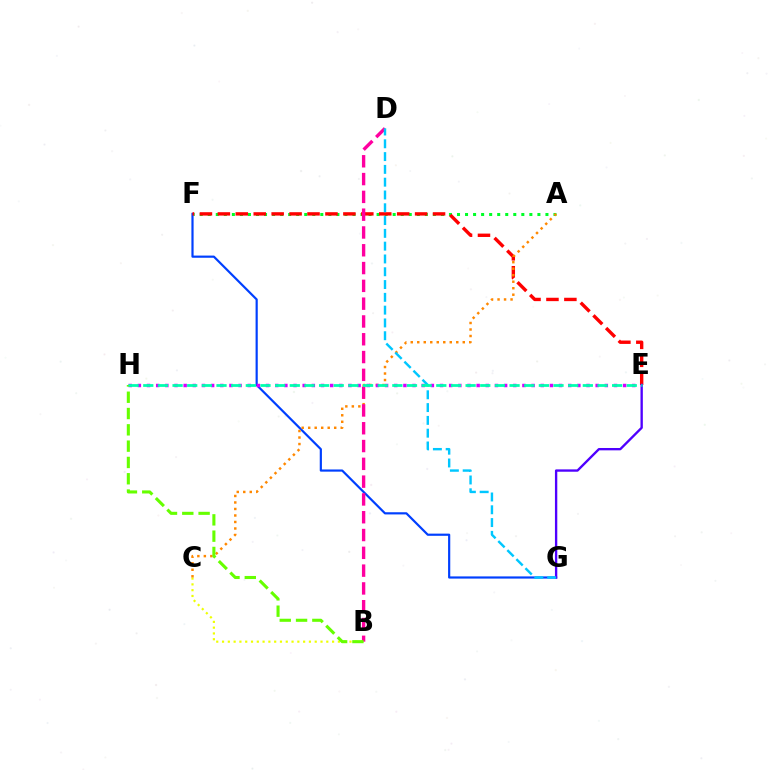{('A', 'F'): [{'color': '#00ff27', 'line_style': 'dotted', 'thickness': 2.18}], ('B', 'C'): [{'color': '#eeff00', 'line_style': 'dotted', 'thickness': 1.57}], ('F', 'G'): [{'color': '#003fff', 'line_style': 'solid', 'thickness': 1.57}], ('E', 'F'): [{'color': '#ff0000', 'line_style': 'dashed', 'thickness': 2.44}], ('A', 'C'): [{'color': '#ff8800', 'line_style': 'dotted', 'thickness': 1.77}], ('B', 'D'): [{'color': '#ff00a0', 'line_style': 'dashed', 'thickness': 2.42}], ('E', 'H'): [{'color': '#d600ff', 'line_style': 'dotted', 'thickness': 2.49}, {'color': '#00ffaf', 'line_style': 'dashed', 'thickness': 1.99}], ('E', 'G'): [{'color': '#4f00ff', 'line_style': 'solid', 'thickness': 1.69}], ('B', 'H'): [{'color': '#66ff00', 'line_style': 'dashed', 'thickness': 2.21}], ('D', 'G'): [{'color': '#00c7ff', 'line_style': 'dashed', 'thickness': 1.74}]}